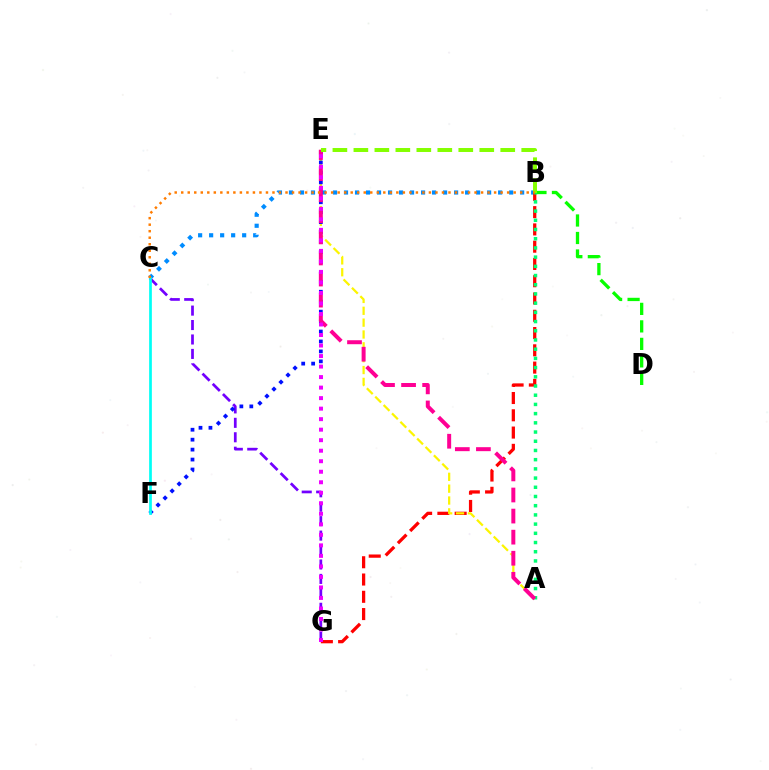{('B', 'C'): [{'color': '#008cff', 'line_style': 'dotted', 'thickness': 2.99}, {'color': '#ff7c00', 'line_style': 'dotted', 'thickness': 1.77}], ('B', 'G'): [{'color': '#ff0000', 'line_style': 'dashed', 'thickness': 2.35}], ('C', 'G'): [{'color': '#7200ff', 'line_style': 'dashed', 'thickness': 1.96}], ('A', 'E'): [{'color': '#fcf500', 'line_style': 'dashed', 'thickness': 1.61}, {'color': '#ff0094', 'line_style': 'dashed', 'thickness': 2.86}], ('B', 'D'): [{'color': '#08ff00', 'line_style': 'dashed', 'thickness': 2.38}], ('E', 'F'): [{'color': '#0010ff', 'line_style': 'dotted', 'thickness': 2.7}], ('A', 'B'): [{'color': '#00ff74', 'line_style': 'dotted', 'thickness': 2.5}], ('B', 'E'): [{'color': '#84ff00', 'line_style': 'dashed', 'thickness': 2.85}], ('E', 'G'): [{'color': '#ee00ff', 'line_style': 'dotted', 'thickness': 2.86}], ('C', 'F'): [{'color': '#00fff6', 'line_style': 'solid', 'thickness': 1.95}]}